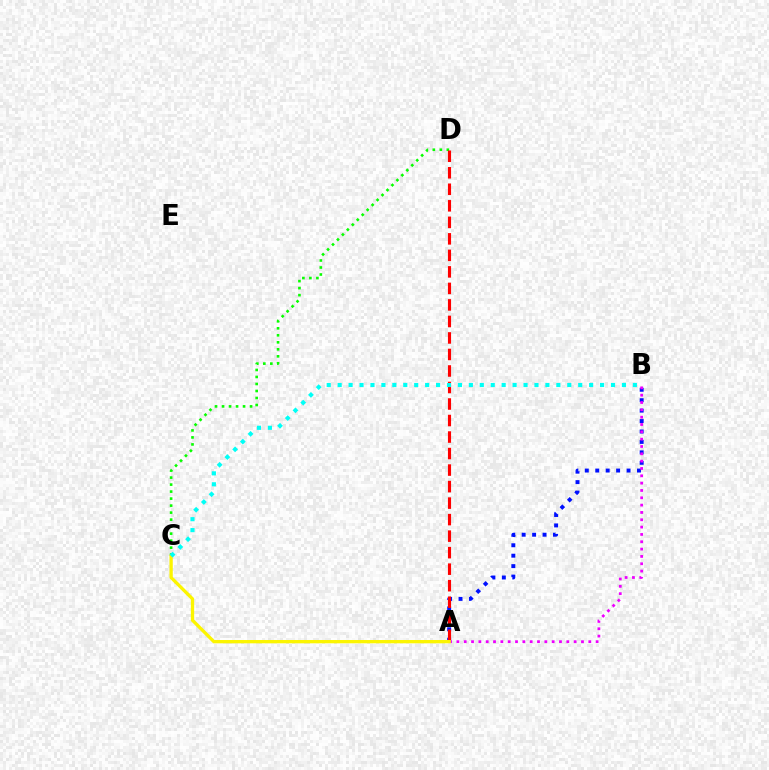{('C', 'D'): [{'color': '#08ff00', 'line_style': 'dotted', 'thickness': 1.9}], ('A', 'B'): [{'color': '#0010ff', 'line_style': 'dotted', 'thickness': 2.83}, {'color': '#ee00ff', 'line_style': 'dotted', 'thickness': 1.99}], ('A', 'D'): [{'color': '#ff0000', 'line_style': 'dashed', 'thickness': 2.24}], ('A', 'C'): [{'color': '#fcf500', 'line_style': 'solid', 'thickness': 2.38}], ('B', 'C'): [{'color': '#00fff6', 'line_style': 'dotted', 'thickness': 2.97}]}